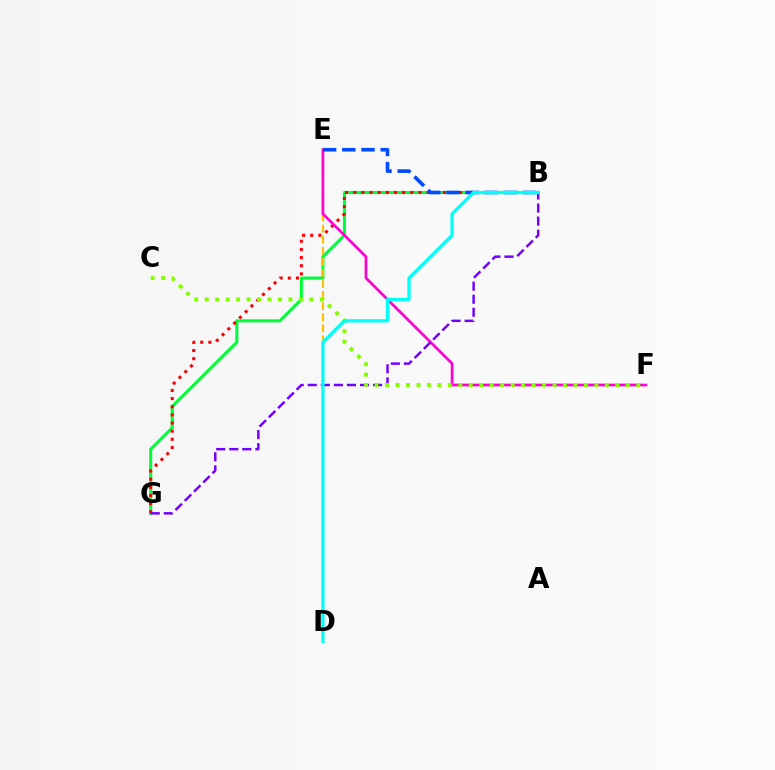{('B', 'G'): [{'color': '#00ff39', 'line_style': 'solid', 'thickness': 2.2}, {'color': '#ff0000', 'line_style': 'dotted', 'thickness': 2.21}, {'color': '#7200ff', 'line_style': 'dashed', 'thickness': 1.77}], ('D', 'E'): [{'color': '#ffbd00', 'line_style': 'dashed', 'thickness': 1.5}], ('E', 'F'): [{'color': '#ff00cf', 'line_style': 'solid', 'thickness': 1.94}], ('B', 'E'): [{'color': '#004bff', 'line_style': 'dashed', 'thickness': 2.61}], ('C', 'F'): [{'color': '#84ff00', 'line_style': 'dotted', 'thickness': 2.84}], ('B', 'D'): [{'color': '#00fff6', 'line_style': 'solid', 'thickness': 2.34}]}